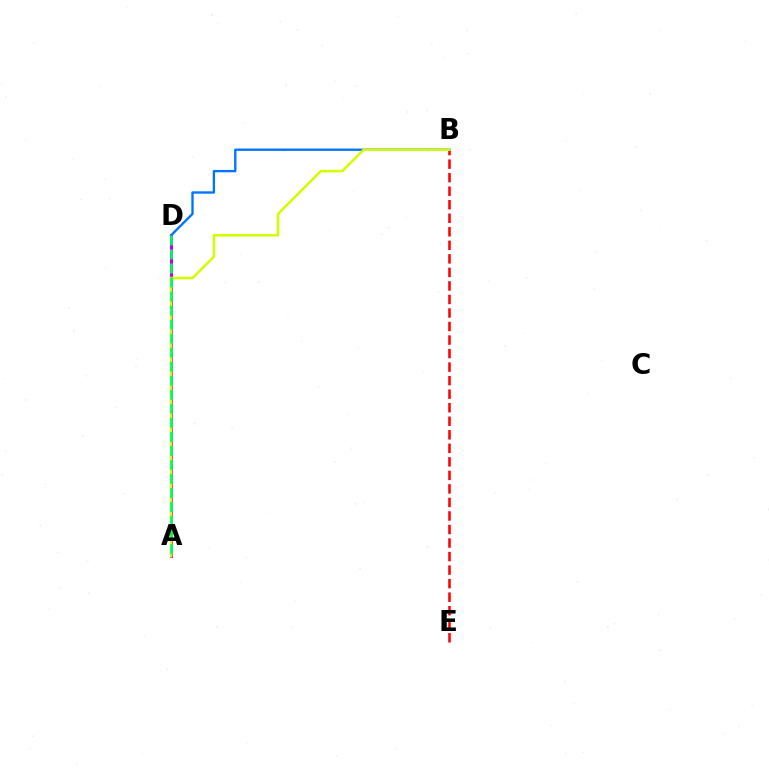{('A', 'D'): [{'color': '#b900ff', 'line_style': 'solid', 'thickness': 2.15}, {'color': '#00ff5c', 'line_style': 'dashed', 'thickness': 1.91}], ('B', 'D'): [{'color': '#0074ff', 'line_style': 'solid', 'thickness': 1.69}], ('B', 'E'): [{'color': '#ff0000', 'line_style': 'dashed', 'thickness': 1.84}], ('A', 'B'): [{'color': '#d1ff00', 'line_style': 'solid', 'thickness': 1.82}]}